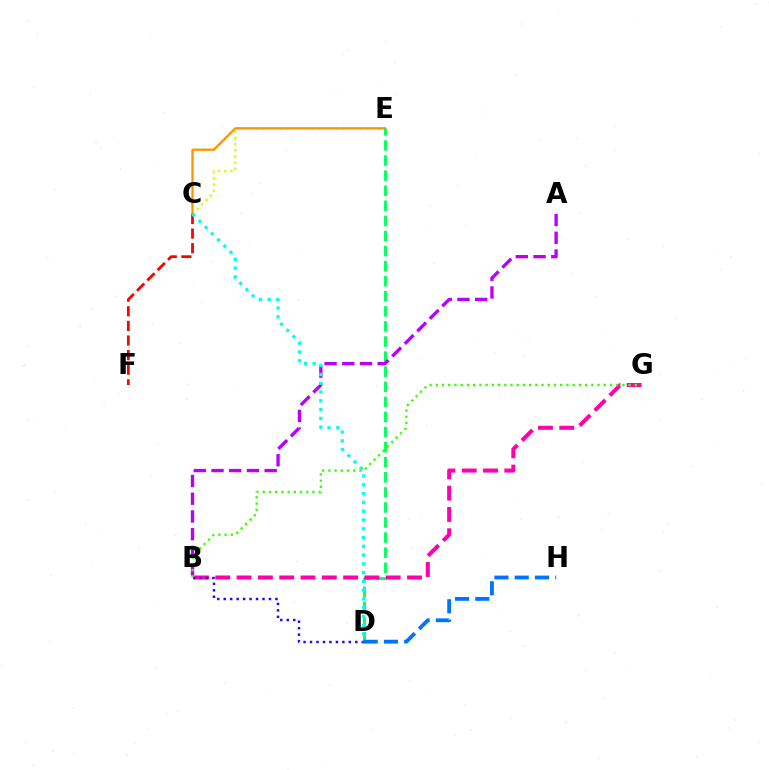{('C', 'E'): [{'color': '#d1ff00', 'line_style': 'dotted', 'thickness': 1.68}, {'color': '#ff9400', 'line_style': 'solid', 'thickness': 1.67}], ('D', 'E'): [{'color': '#00ff5c', 'line_style': 'dashed', 'thickness': 2.05}], ('B', 'G'): [{'color': '#ff00ac', 'line_style': 'dashed', 'thickness': 2.89}, {'color': '#3dff00', 'line_style': 'dotted', 'thickness': 1.69}], ('C', 'F'): [{'color': '#ff0000', 'line_style': 'dashed', 'thickness': 1.98}], ('A', 'B'): [{'color': '#b900ff', 'line_style': 'dashed', 'thickness': 2.41}], ('B', 'D'): [{'color': '#2500ff', 'line_style': 'dotted', 'thickness': 1.76}], ('C', 'D'): [{'color': '#00fff6', 'line_style': 'dotted', 'thickness': 2.39}], ('D', 'H'): [{'color': '#0074ff', 'line_style': 'dashed', 'thickness': 2.75}]}